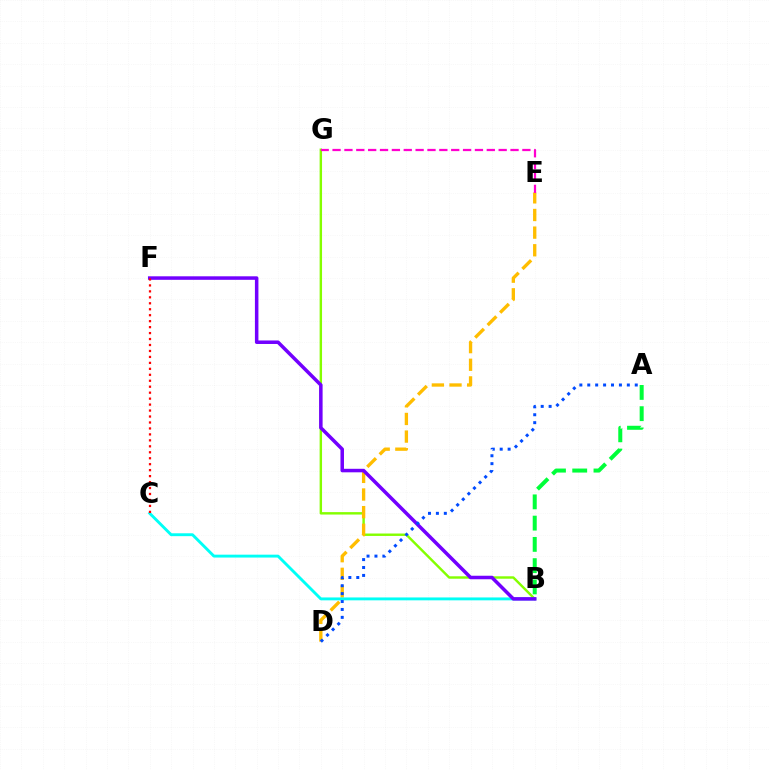{('B', 'G'): [{'color': '#84ff00', 'line_style': 'solid', 'thickness': 1.75}], ('D', 'E'): [{'color': '#ffbd00', 'line_style': 'dashed', 'thickness': 2.4}], ('B', 'C'): [{'color': '#00fff6', 'line_style': 'solid', 'thickness': 2.08}], ('B', 'F'): [{'color': '#7200ff', 'line_style': 'solid', 'thickness': 2.53}], ('A', 'B'): [{'color': '#00ff39', 'line_style': 'dashed', 'thickness': 2.89}], ('E', 'G'): [{'color': '#ff00cf', 'line_style': 'dashed', 'thickness': 1.61}], ('C', 'F'): [{'color': '#ff0000', 'line_style': 'dotted', 'thickness': 1.62}], ('A', 'D'): [{'color': '#004bff', 'line_style': 'dotted', 'thickness': 2.15}]}